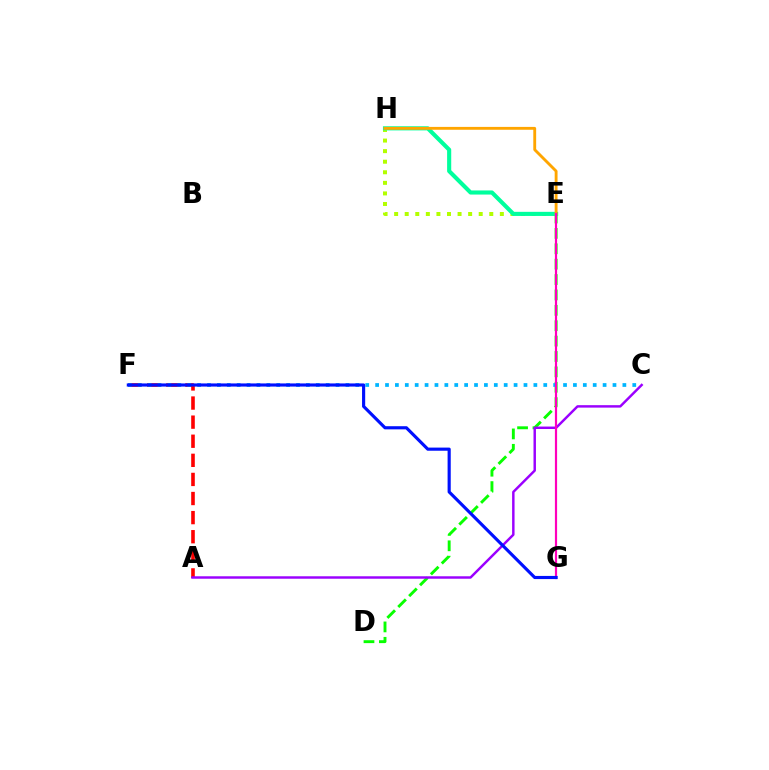{('A', 'F'): [{'color': '#ff0000', 'line_style': 'dashed', 'thickness': 2.59}], ('D', 'E'): [{'color': '#08ff00', 'line_style': 'dashed', 'thickness': 2.09}], ('E', 'H'): [{'color': '#b3ff00', 'line_style': 'dotted', 'thickness': 2.87}, {'color': '#00ff9d', 'line_style': 'solid', 'thickness': 2.96}, {'color': '#ffa500', 'line_style': 'solid', 'thickness': 2.06}], ('C', 'F'): [{'color': '#00b5ff', 'line_style': 'dotted', 'thickness': 2.69}], ('A', 'C'): [{'color': '#9b00ff', 'line_style': 'solid', 'thickness': 1.77}], ('E', 'G'): [{'color': '#ff00bd', 'line_style': 'solid', 'thickness': 1.58}], ('F', 'G'): [{'color': '#0010ff', 'line_style': 'solid', 'thickness': 2.26}]}